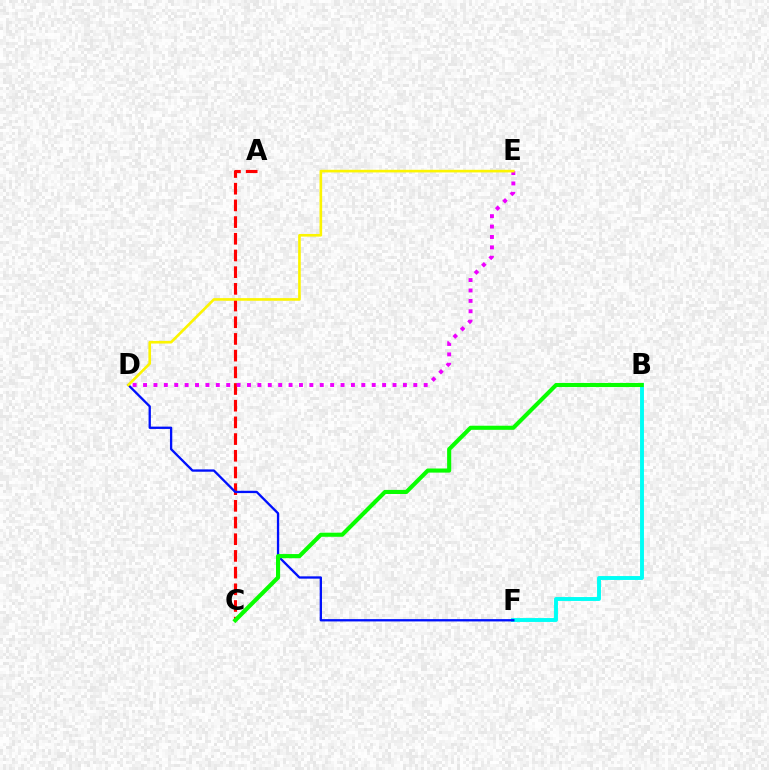{('B', 'F'): [{'color': '#00fff6', 'line_style': 'solid', 'thickness': 2.81}], ('A', 'C'): [{'color': '#ff0000', 'line_style': 'dashed', 'thickness': 2.27}], ('D', 'F'): [{'color': '#0010ff', 'line_style': 'solid', 'thickness': 1.66}], ('B', 'C'): [{'color': '#08ff00', 'line_style': 'solid', 'thickness': 2.95}], ('D', 'E'): [{'color': '#ee00ff', 'line_style': 'dotted', 'thickness': 2.82}, {'color': '#fcf500', 'line_style': 'solid', 'thickness': 1.89}]}